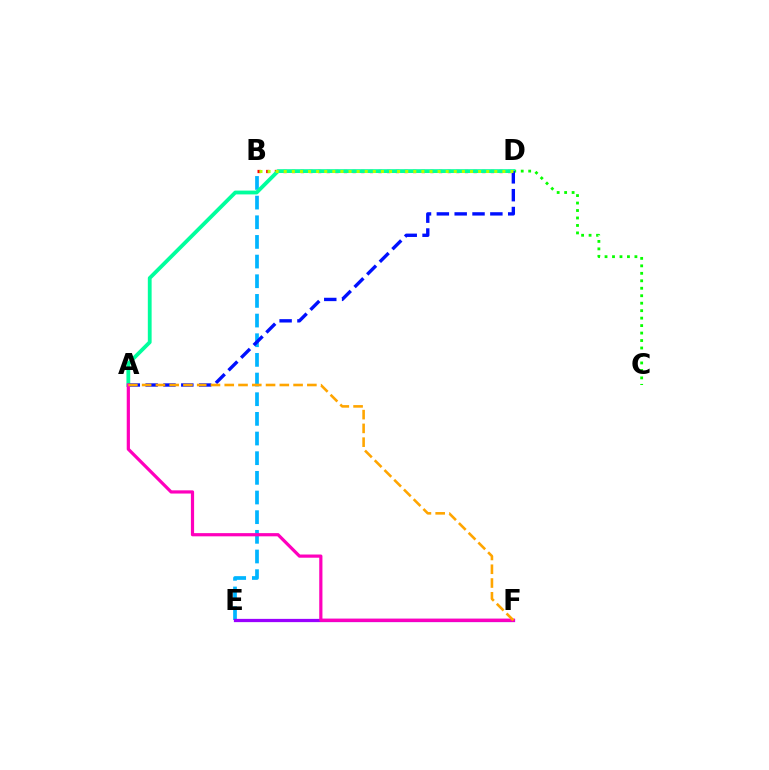{('C', 'D'): [{'color': '#08ff00', 'line_style': 'dotted', 'thickness': 2.03}], ('B', 'E'): [{'color': '#00b5ff', 'line_style': 'dashed', 'thickness': 2.67}], ('E', 'F'): [{'color': '#9b00ff', 'line_style': 'solid', 'thickness': 2.35}], ('B', 'D'): [{'color': '#ff0000', 'line_style': 'dotted', 'thickness': 2.35}, {'color': '#b3ff00', 'line_style': 'dotted', 'thickness': 2.2}], ('A', 'D'): [{'color': '#00ff9d', 'line_style': 'solid', 'thickness': 2.74}, {'color': '#0010ff', 'line_style': 'dashed', 'thickness': 2.42}], ('A', 'F'): [{'color': '#ff00bd', 'line_style': 'solid', 'thickness': 2.31}, {'color': '#ffa500', 'line_style': 'dashed', 'thickness': 1.87}]}